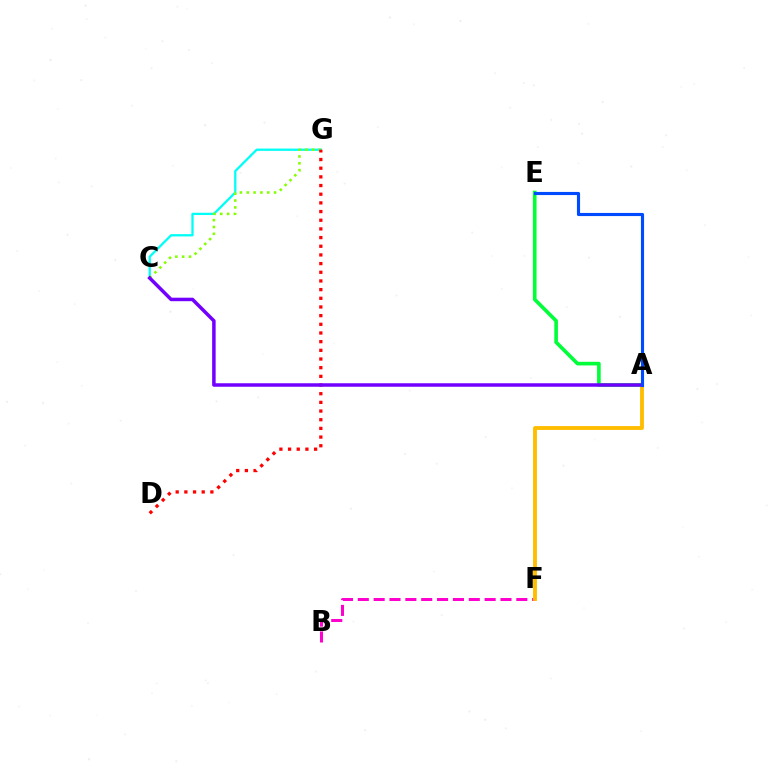{('B', 'F'): [{'color': '#ff00cf', 'line_style': 'dashed', 'thickness': 2.15}], ('A', 'E'): [{'color': '#00ff39', 'line_style': 'solid', 'thickness': 2.62}, {'color': '#004bff', 'line_style': 'solid', 'thickness': 2.25}], ('C', 'G'): [{'color': '#00fff6', 'line_style': 'solid', 'thickness': 1.65}, {'color': '#84ff00', 'line_style': 'dotted', 'thickness': 1.86}], ('D', 'G'): [{'color': '#ff0000', 'line_style': 'dotted', 'thickness': 2.36}], ('A', 'F'): [{'color': '#ffbd00', 'line_style': 'solid', 'thickness': 2.78}], ('A', 'C'): [{'color': '#7200ff', 'line_style': 'solid', 'thickness': 2.51}]}